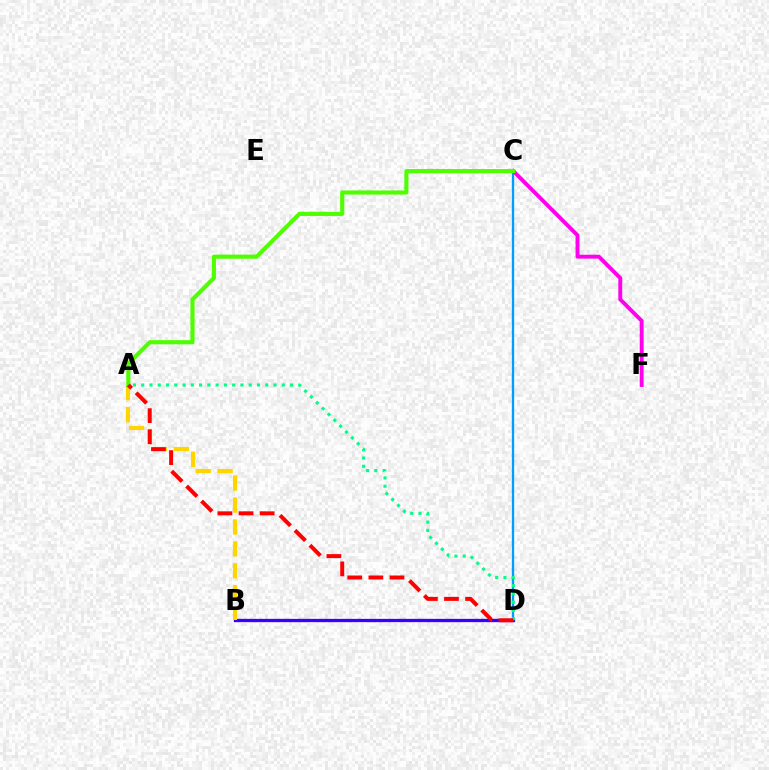{('C', 'D'): [{'color': '#009eff', 'line_style': 'solid', 'thickness': 1.67}], ('C', 'F'): [{'color': '#ff00ed', 'line_style': 'solid', 'thickness': 2.81}], ('B', 'D'): [{'color': '#3700ff', 'line_style': 'solid', 'thickness': 2.37}], ('A', 'B'): [{'color': '#ffd500', 'line_style': 'dashed', 'thickness': 2.98}], ('A', 'C'): [{'color': '#4fff00', 'line_style': 'solid', 'thickness': 2.97}], ('A', 'D'): [{'color': '#00ff86', 'line_style': 'dotted', 'thickness': 2.25}, {'color': '#ff0000', 'line_style': 'dashed', 'thickness': 2.87}]}